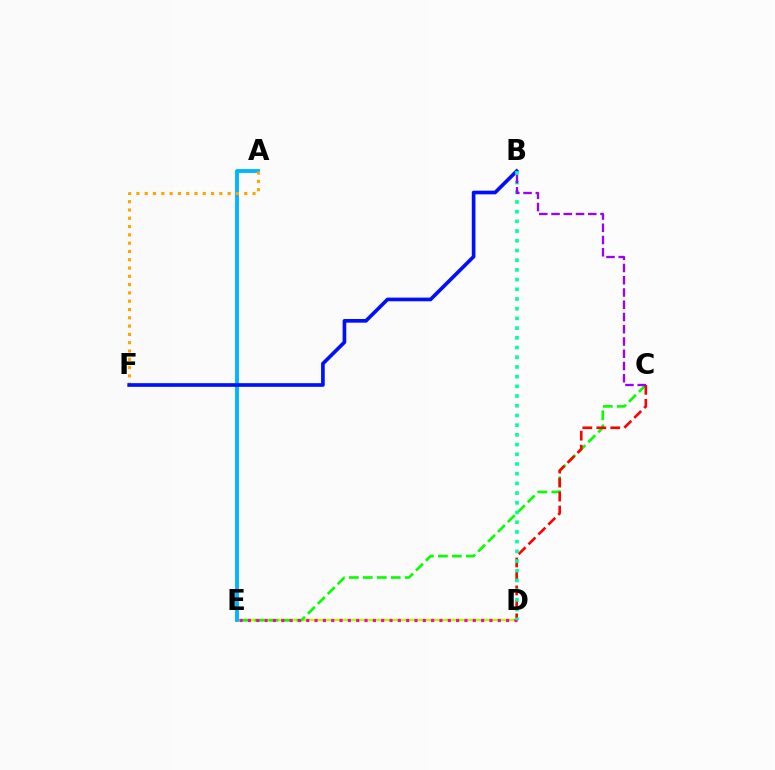{('D', 'E'): [{'color': '#b3ff00', 'line_style': 'solid', 'thickness': 1.78}, {'color': '#ff00bd', 'line_style': 'dotted', 'thickness': 2.26}], ('C', 'E'): [{'color': '#08ff00', 'line_style': 'dashed', 'thickness': 1.9}], ('C', 'D'): [{'color': '#ff0000', 'line_style': 'dashed', 'thickness': 1.9}], ('A', 'E'): [{'color': '#00b5ff', 'line_style': 'solid', 'thickness': 2.77}], ('A', 'F'): [{'color': '#ffa500', 'line_style': 'dotted', 'thickness': 2.25}], ('B', 'F'): [{'color': '#0010ff', 'line_style': 'solid', 'thickness': 2.64}], ('B', 'D'): [{'color': '#00ff9d', 'line_style': 'dotted', 'thickness': 2.64}], ('B', 'C'): [{'color': '#9b00ff', 'line_style': 'dashed', 'thickness': 1.66}]}